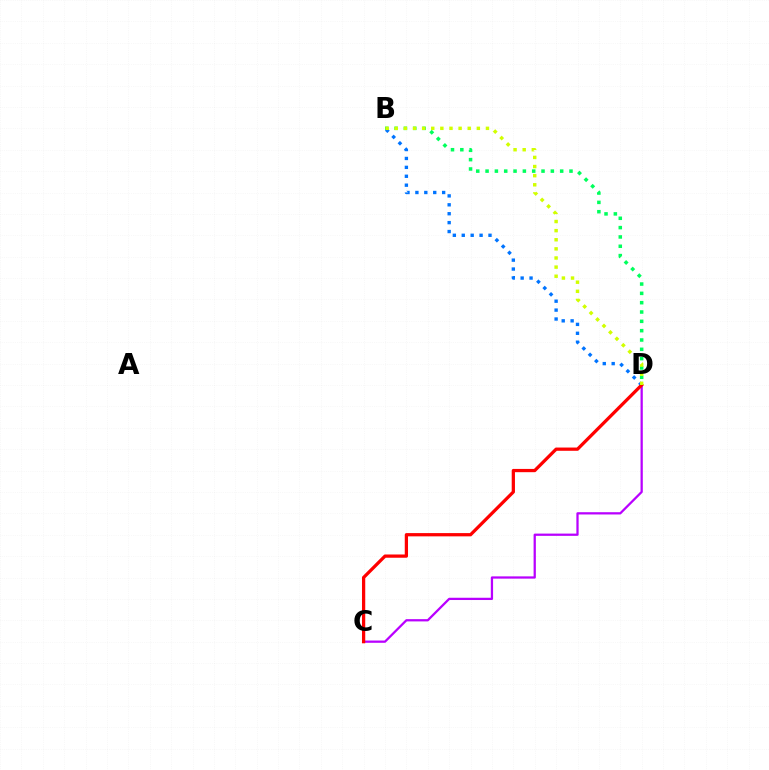{('B', 'D'): [{'color': '#00ff5c', 'line_style': 'dotted', 'thickness': 2.53}, {'color': '#0074ff', 'line_style': 'dotted', 'thickness': 2.42}, {'color': '#d1ff00', 'line_style': 'dotted', 'thickness': 2.48}], ('C', 'D'): [{'color': '#b900ff', 'line_style': 'solid', 'thickness': 1.63}, {'color': '#ff0000', 'line_style': 'solid', 'thickness': 2.34}]}